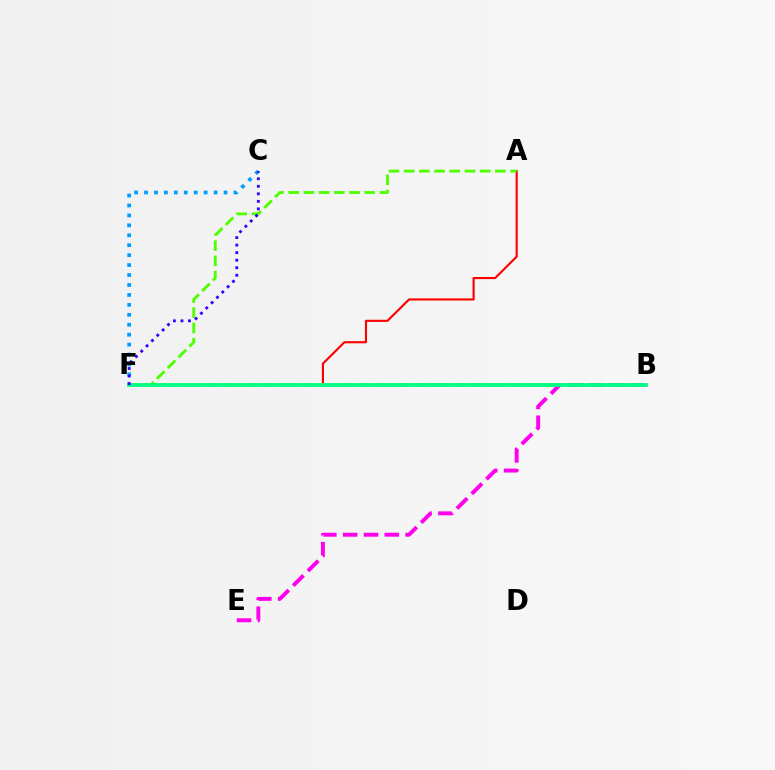{('C', 'F'): [{'color': '#009eff', 'line_style': 'dotted', 'thickness': 2.7}, {'color': '#3700ff', 'line_style': 'dotted', 'thickness': 2.05}], ('A', 'F'): [{'color': '#ff0000', 'line_style': 'solid', 'thickness': 1.54}, {'color': '#4fff00', 'line_style': 'dashed', 'thickness': 2.07}], ('B', 'F'): [{'color': '#ffd500', 'line_style': 'dashed', 'thickness': 2.58}, {'color': '#00ff86', 'line_style': 'solid', 'thickness': 2.76}], ('B', 'E'): [{'color': '#ff00ed', 'line_style': 'dashed', 'thickness': 2.83}]}